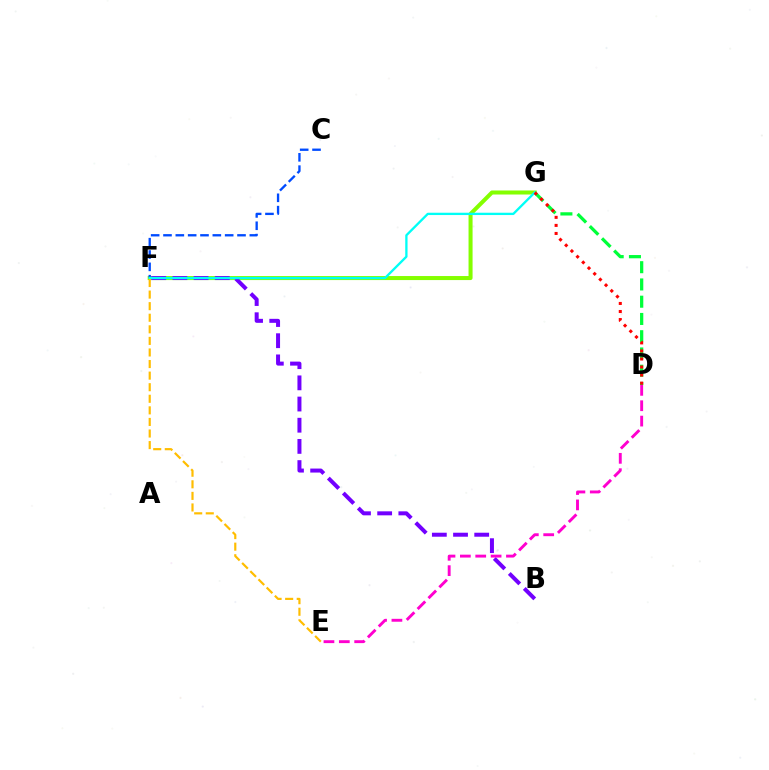{('F', 'G'): [{'color': '#84ff00', 'line_style': 'solid', 'thickness': 2.9}, {'color': '#00fff6', 'line_style': 'solid', 'thickness': 1.67}], ('C', 'F'): [{'color': '#004bff', 'line_style': 'dashed', 'thickness': 1.68}], ('B', 'F'): [{'color': '#7200ff', 'line_style': 'dashed', 'thickness': 2.88}], ('D', 'E'): [{'color': '#ff00cf', 'line_style': 'dashed', 'thickness': 2.09}], ('D', 'G'): [{'color': '#00ff39', 'line_style': 'dashed', 'thickness': 2.34}, {'color': '#ff0000', 'line_style': 'dotted', 'thickness': 2.19}], ('E', 'F'): [{'color': '#ffbd00', 'line_style': 'dashed', 'thickness': 1.57}]}